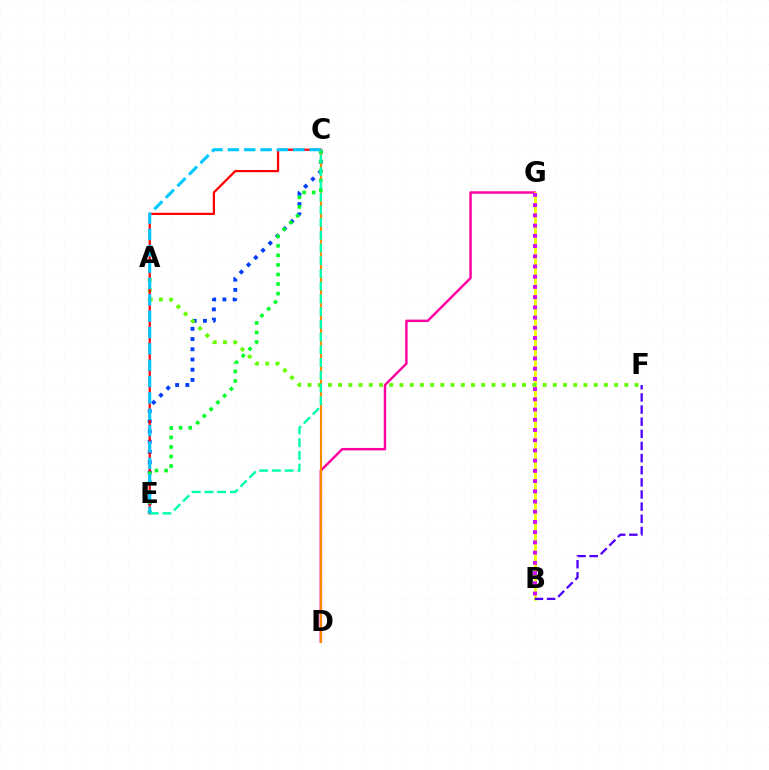{('D', 'G'): [{'color': '#ff00a0', 'line_style': 'solid', 'thickness': 1.77}], ('C', 'E'): [{'color': '#003fff', 'line_style': 'dotted', 'thickness': 2.78}, {'color': '#ff0000', 'line_style': 'solid', 'thickness': 1.6}, {'color': '#00ff27', 'line_style': 'dotted', 'thickness': 2.6}, {'color': '#00ffaf', 'line_style': 'dashed', 'thickness': 1.73}, {'color': '#00c7ff', 'line_style': 'dashed', 'thickness': 2.22}], ('B', 'G'): [{'color': '#eeff00', 'line_style': 'solid', 'thickness': 2.01}, {'color': '#d600ff', 'line_style': 'dotted', 'thickness': 2.78}], ('A', 'F'): [{'color': '#66ff00', 'line_style': 'dotted', 'thickness': 2.78}], ('C', 'D'): [{'color': '#ff8800', 'line_style': 'solid', 'thickness': 1.54}], ('B', 'F'): [{'color': '#4f00ff', 'line_style': 'dashed', 'thickness': 1.65}]}